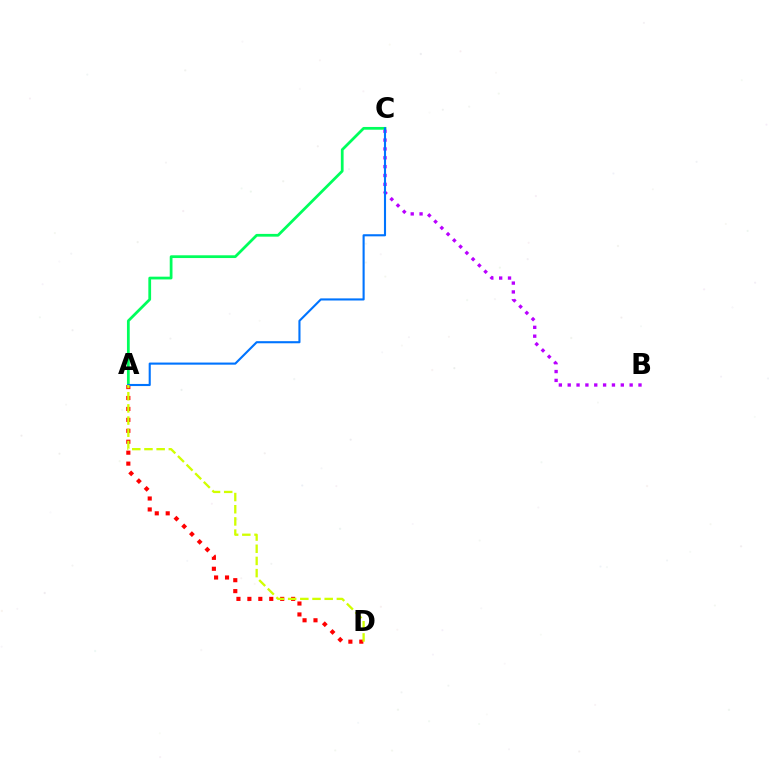{('A', 'D'): [{'color': '#ff0000', 'line_style': 'dotted', 'thickness': 2.97}, {'color': '#d1ff00', 'line_style': 'dashed', 'thickness': 1.65}], ('B', 'C'): [{'color': '#b900ff', 'line_style': 'dotted', 'thickness': 2.4}], ('A', 'C'): [{'color': '#00ff5c', 'line_style': 'solid', 'thickness': 1.98}, {'color': '#0074ff', 'line_style': 'solid', 'thickness': 1.52}]}